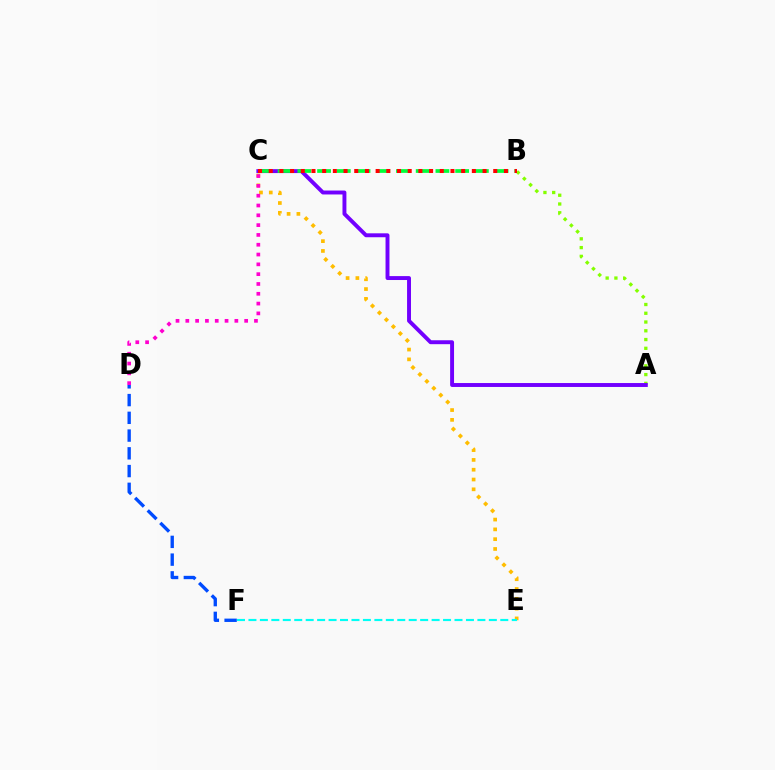{('C', 'E'): [{'color': '#ffbd00', 'line_style': 'dotted', 'thickness': 2.66}], ('A', 'B'): [{'color': '#84ff00', 'line_style': 'dotted', 'thickness': 2.38}], ('A', 'C'): [{'color': '#7200ff', 'line_style': 'solid', 'thickness': 2.82}], ('B', 'C'): [{'color': '#00ff39', 'line_style': 'dashed', 'thickness': 2.68}, {'color': '#ff0000', 'line_style': 'dotted', 'thickness': 2.91}], ('E', 'F'): [{'color': '#00fff6', 'line_style': 'dashed', 'thickness': 1.56}], ('D', 'F'): [{'color': '#004bff', 'line_style': 'dashed', 'thickness': 2.41}], ('C', 'D'): [{'color': '#ff00cf', 'line_style': 'dotted', 'thickness': 2.66}]}